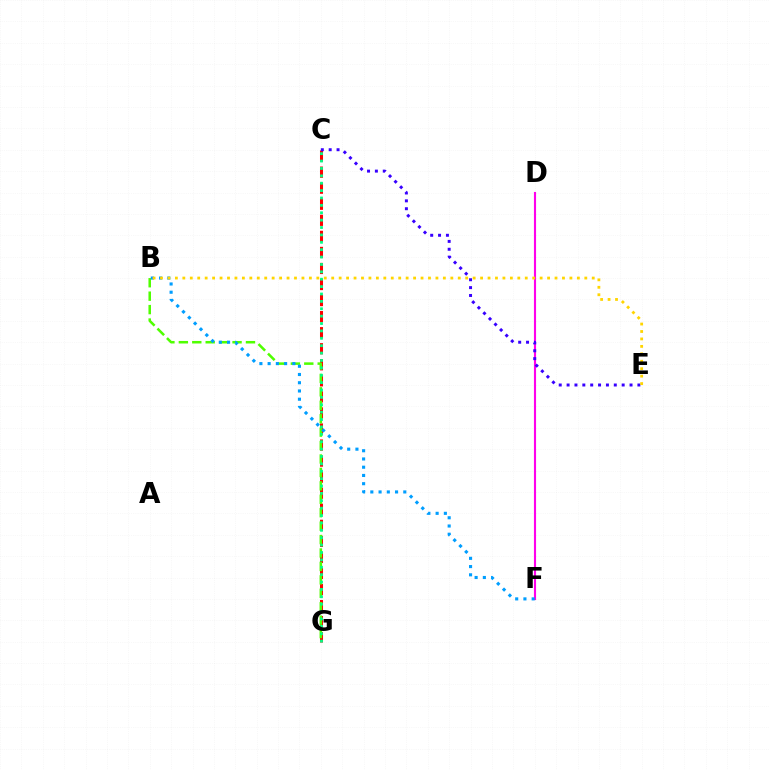{('C', 'G'): [{'color': '#ff0000', 'line_style': 'dashed', 'thickness': 2.18}, {'color': '#00ff86', 'line_style': 'dotted', 'thickness': 2.01}], ('D', 'F'): [{'color': '#ff00ed', 'line_style': 'solid', 'thickness': 1.53}], ('B', 'G'): [{'color': '#4fff00', 'line_style': 'dashed', 'thickness': 1.82}], ('C', 'E'): [{'color': '#3700ff', 'line_style': 'dotted', 'thickness': 2.14}], ('B', 'F'): [{'color': '#009eff', 'line_style': 'dotted', 'thickness': 2.24}], ('B', 'E'): [{'color': '#ffd500', 'line_style': 'dotted', 'thickness': 2.02}]}